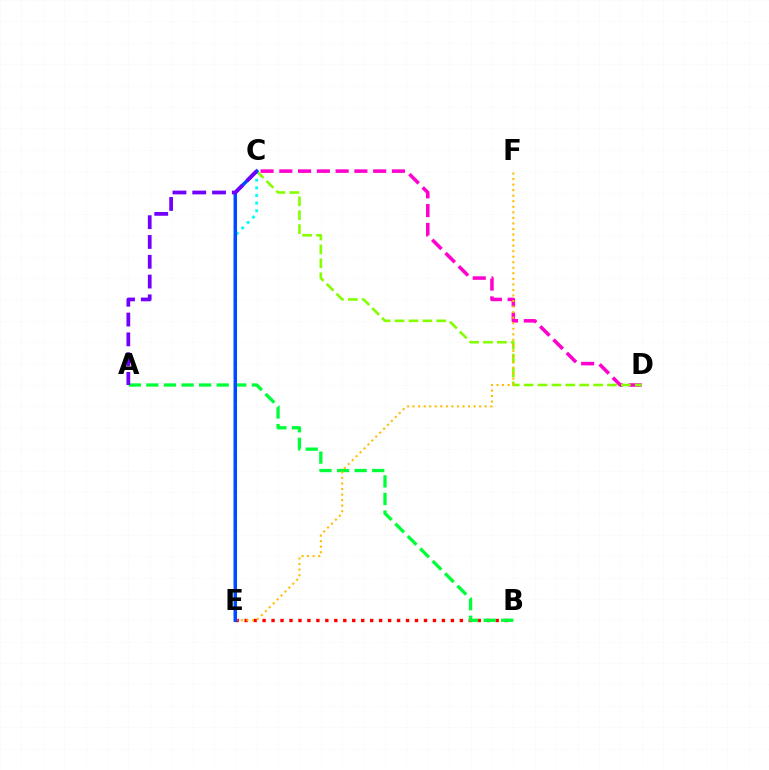{('B', 'E'): [{'color': '#ff0000', 'line_style': 'dotted', 'thickness': 2.44}], ('A', 'B'): [{'color': '#00ff39', 'line_style': 'dashed', 'thickness': 2.39}], ('C', 'D'): [{'color': '#ff00cf', 'line_style': 'dashed', 'thickness': 2.55}, {'color': '#84ff00', 'line_style': 'dashed', 'thickness': 1.89}], ('E', 'F'): [{'color': '#ffbd00', 'line_style': 'dotted', 'thickness': 1.51}], ('C', 'E'): [{'color': '#00fff6', 'line_style': 'dotted', 'thickness': 2.08}, {'color': '#004bff', 'line_style': 'solid', 'thickness': 2.52}], ('A', 'C'): [{'color': '#7200ff', 'line_style': 'dashed', 'thickness': 2.69}]}